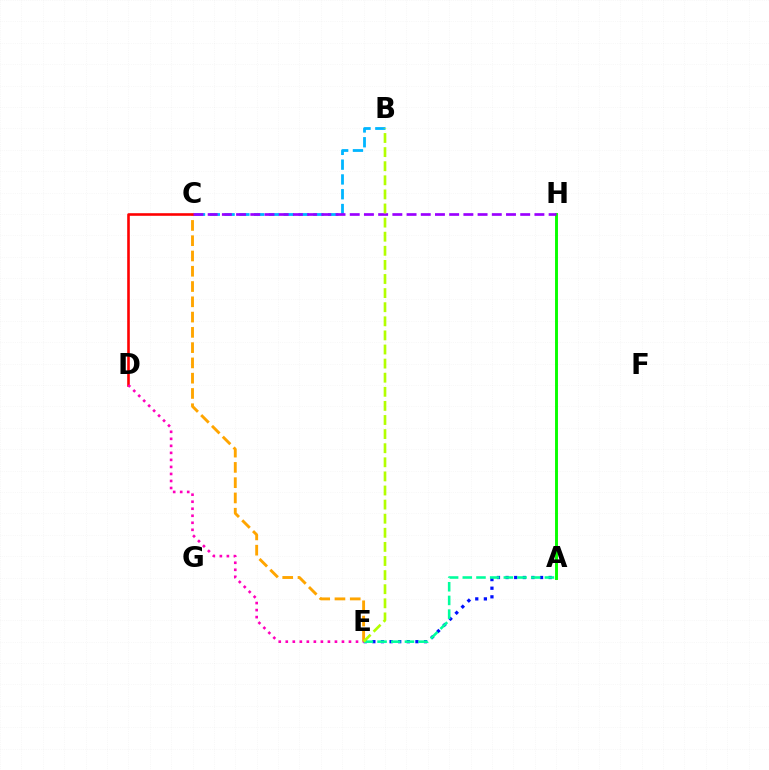{('A', 'E'): [{'color': '#0010ff', 'line_style': 'dotted', 'thickness': 2.34}, {'color': '#00ff9d', 'line_style': 'dashed', 'thickness': 1.86}], ('C', 'E'): [{'color': '#ffa500', 'line_style': 'dashed', 'thickness': 2.08}], ('C', 'D'): [{'color': '#ff0000', 'line_style': 'solid', 'thickness': 1.87}], ('A', 'H'): [{'color': '#08ff00', 'line_style': 'solid', 'thickness': 2.1}], ('B', 'C'): [{'color': '#00b5ff', 'line_style': 'dashed', 'thickness': 2.01}], ('D', 'E'): [{'color': '#ff00bd', 'line_style': 'dotted', 'thickness': 1.91}], ('C', 'H'): [{'color': '#9b00ff', 'line_style': 'dashed', 'thickness': 1.93}], ('B', 'E'): [{'color': '#b3ff00', 'line_style': 'dashed', 'thickness': 1.92}]}